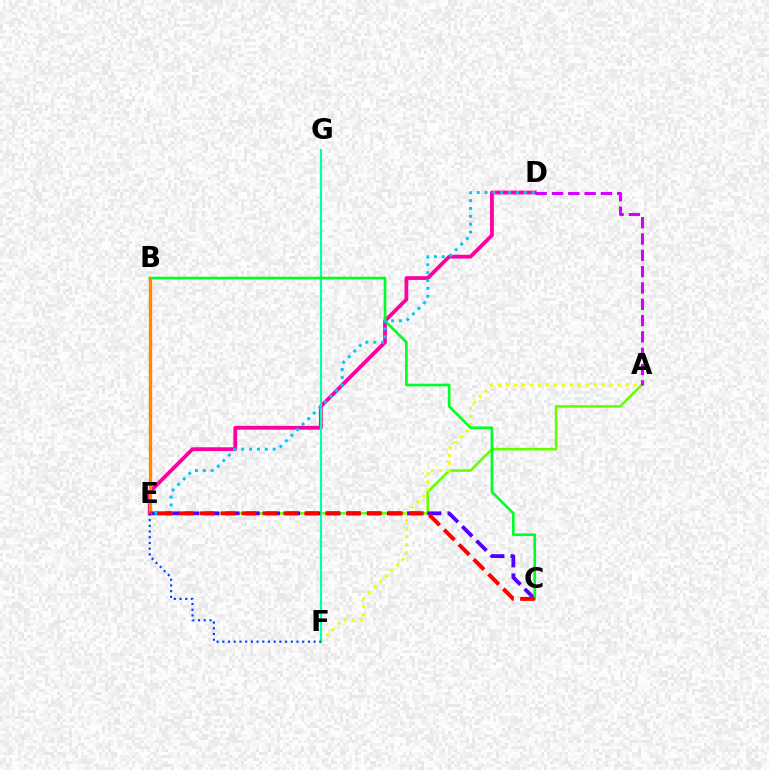{('A', 'E'): [{'color': '#66ff00', 'line_style': 'solid', 'thickness': 1.88}], ('D', 'E'): [{'color': '#ff00a0', 'line_style': 'solid', 'thickness': 2.73}, {'color': '#00c7ff', 'line_style': 'dotted', 'thickness': 2.14}], ('A', 'F'): [{'color': '#eeff00', 'line_style': 'dotted', 'thickness': 2.17}], ('F', 'G'): [{'color': '#00ffaf', 'line_style': 'solid', 'thickness': 1.54}], ('C', 'E'): [{'color': '#4f00ff', 'line_style': 'dashed', 'thickness': 2.74}, {'color': '#ff0000', 'line_style': 'dashed', 'thickness': 2.84}], ('B', 'C'): [{'color': '#00ff27', 'line_style': 'solid', 'thickness': 1.91}], ('A', 'D'): [{'color': '#d600ff', 'line_style': 'dashed', 'thickness': 2.22}], ('B', 'E'): [{'color': '#ff8800', 'line_style': 'solid', 'thickness': 2.42}], ('E', 'F'): [{'color': '#003fff', 'line_style': 'dotted', 'thickness': 1.55}]}